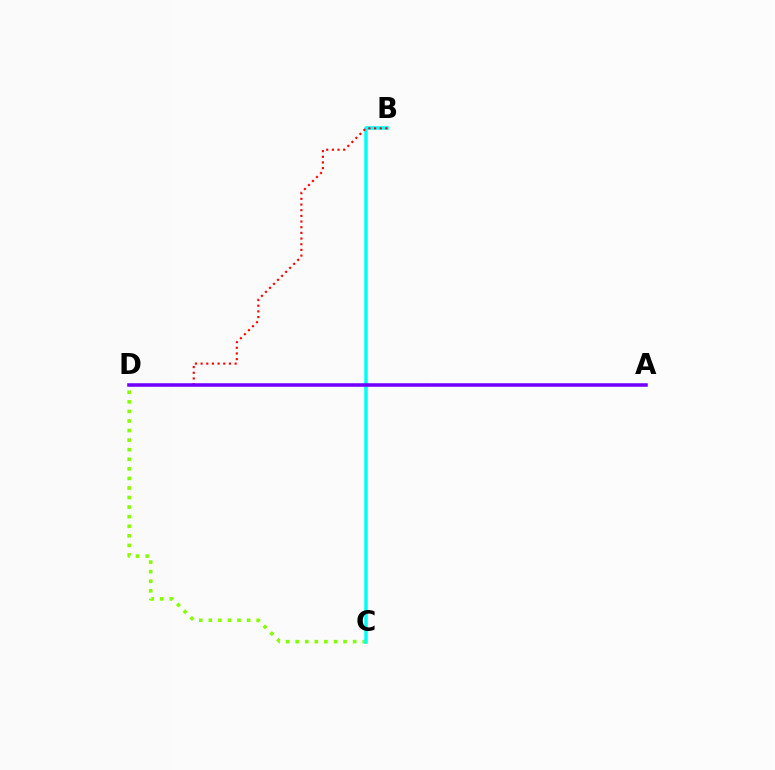{('C', 'D'): [{'color': '#84ff00', 'line_style': 'dotted', 'thickness': 2.6}], ('B', 'C'): [{'color': '#00fff6', 'line_style': 'solid', 'thickness': 2.53}], ('B', 'D'): [{'color': '#ff0000', 'line_style': 'dotted', 'thickness': 1.54}], ('A', 'D'): [{'color': '#7200ff', 'line_style': 'solid', 'thickness': 2.54}]}